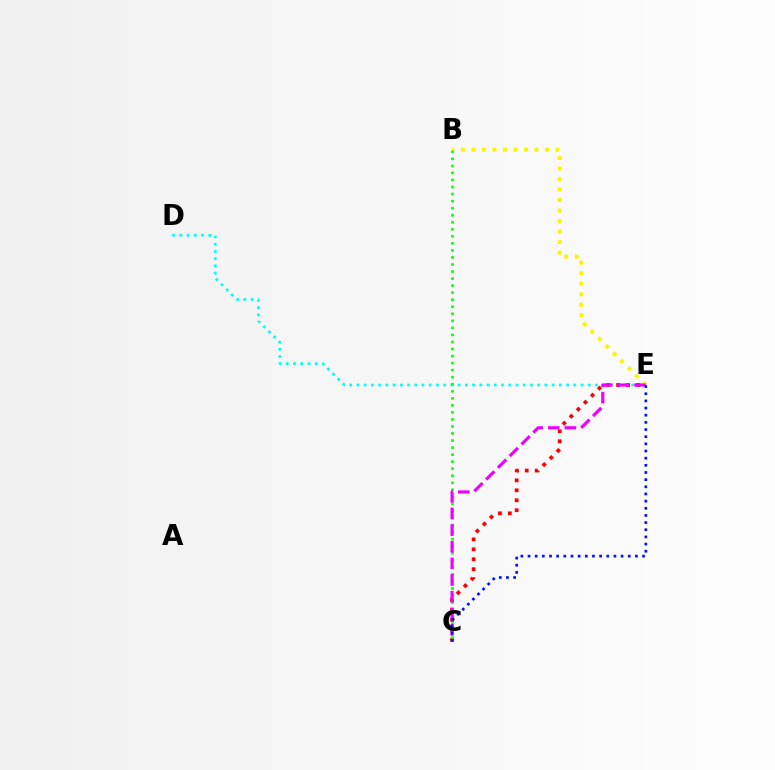{('D', 'E'): [{'color': '#00fff6', 'line_style': 'dotted', 'thickness': 1.96}], ('C', 'E'): [{'color': '#ff0000', 'line_style': 'dotted', 'thickness': 2.7}, {'color': '#ee00ff', 'line_style': 'dashed', 'thickness': 2.26}, {'color': '#0010ff', 'line_style': 'dotted', 'thickness': 1.94}], ('B', 'E'): [{'color': '#fcf500', 'line_style': 'dotted', 'thickness': 2.86}], ('B', 'C'): [{'color': '#08ff00', 'line_style': 'dotted', 'thickness': 1.91}]}